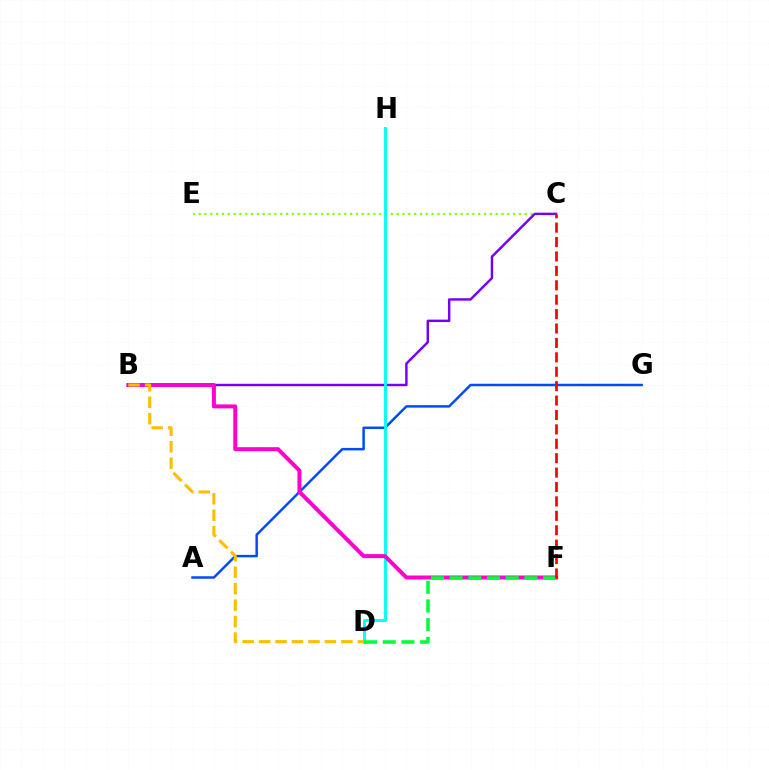{('C', 'E'): [{'color': '#84ff00', 'line_style': 'dotted', 'thickness': 1.58}], ('A', 'G'): [{'color': '#004bff', 'line_style': 'solid', 'thickness': 1.79}], ('B', 'C'): [{'color': '#7200ff', 'line_style': 'solid', 'thickness': 1.75}], ('D', 'H'): [{'color': '#00fff6', 'line_style': 'solid', 'thickness': 2.08}], ('B', 'F'): [{'color': '#ff00cf', 'line_style': 'solid', 'thickness': 2.87}], ('B', 'D'): [{'color': '#ffbd00', 'line_style': 'dashed', 'thickness': 2.24}], ('D', 'F'): [{'color': '#00ff39', 'line_style': 'dashed', 'thickness': 2.54}], ('C', 'F'): [{'color': '#ff0000', 'line_style': 'dashed', 'thickness': 1.96}]}